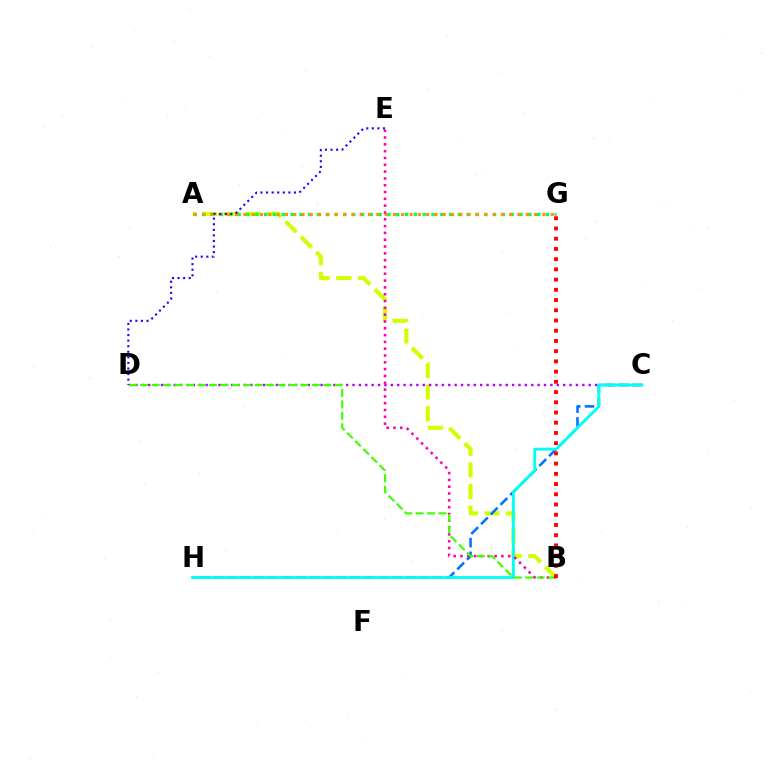{('A', 'B'): [{'color': '#d1ff00', 'line_style': 'dashed', 'thickness': 2.94}], ('A', 'G'): [{'color': '#00ff5c', 'line_style': 'dotted', 'thickness': 2.39}, {'color': '#ff9400', 'line_style': 'dotted', 'thickness': 2.26}], ('C', 'H'): [{'color': '#0074ff', 'line_style': 'dashed', 'thickness': 1.87}, {'color': '#00fff6', 'line_style': 'solid', 'thickness': 2.06}], ('C', 'D'): [{'color': '#b900ff', 'line_style': 'dotted', 'thickness': 1.73}], ('B', 'E'): [{'color': '#ff00ac', 'line_style': 'dotted', 'thickness': 1.85}], ('B', 'D'): [{'color': '#3dff00', 'line_style': 'dashed', 'thickness': 1.55}], ('B', 'G'): [{'color': '#ff0000', 'line_style': 'dotted', 'thickness': 2.78}], ('D', 'E'): [{'color': '#2500ff', 'line_style': 'dotted', 'thickness': 1.51}]}